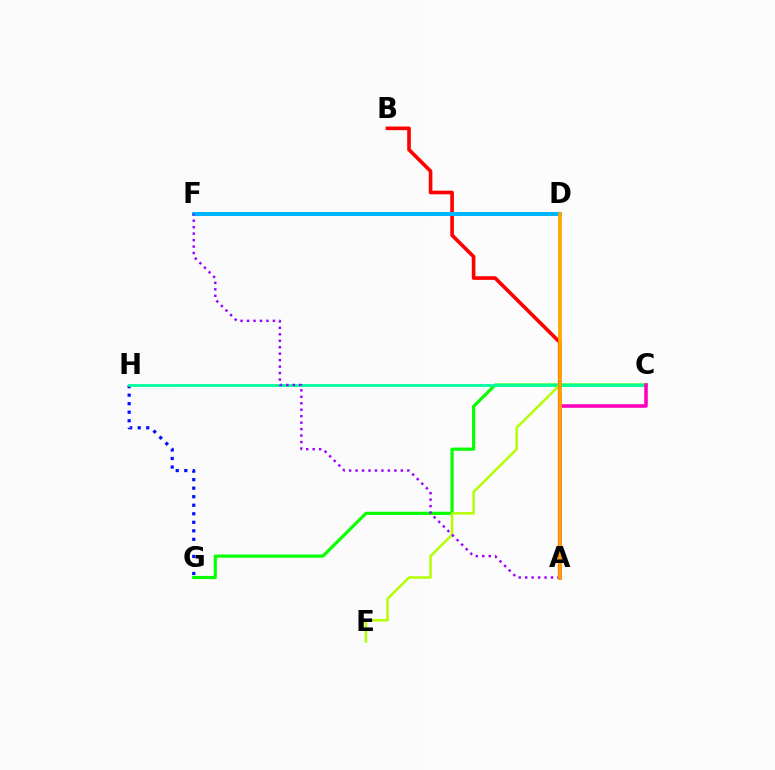{('C', 'G'): [{'color': '#08ff00', 'line_style': 'solid', 'thickness': 2.28}], ('G', 'H'): [{'color': '#0010ff', 'line_style': 'dotted', 'thickness': 2.32}], ('C', 'H'): [{'color': '#00ff9d', 'line_style': 'solid', 'thickness': 2.0}], ('D', 'E'): [{'color': '#b3ff00', 'line_style': 'solid', 'thickness': 1.78}], ('A', 'B'): [{'color': '#ff0000', 'line_style': 'solid', 'thickness': 2.62}], ('D', 'F'): [{'color': '#00b5ff', 'line_style': 'solid', 'thickness': 2.89}], ('A', 'C'): [{'color': '#ff00bd', 'line_style': 'solid', 'thickness': 2.56}], ('A', 'F'): [{'color': '#9b00ff', 'line_style': 'dotted', 'thickness': 1.76}], ('A', 'D'): [{'color': '#ffa500', 'line_style': 'solid', 'thickness': 2.6}]}